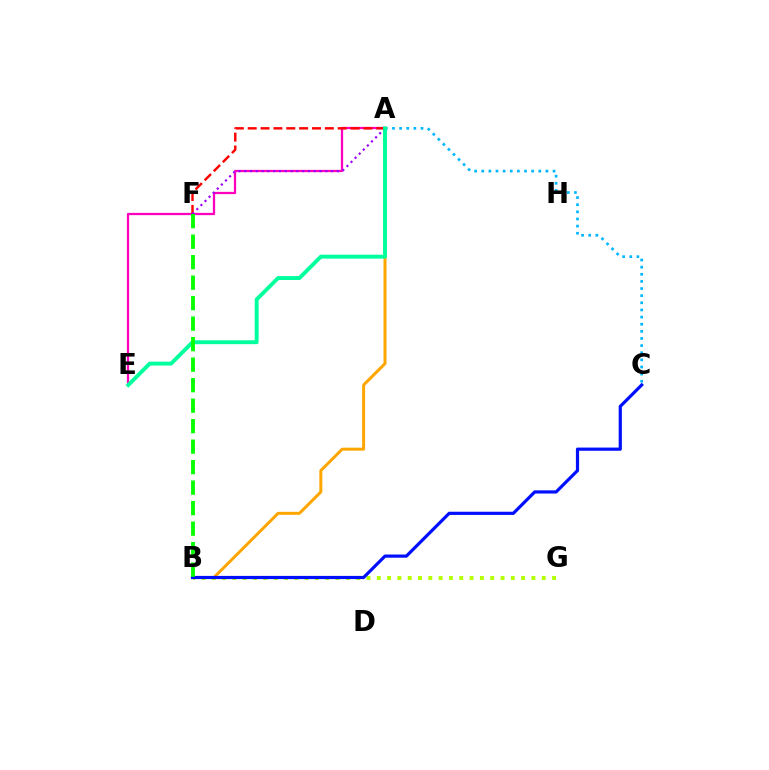{('A', 'B'): [{'color': '#ffa500', 'line_style': 'solid', 'thickness': 2.14}], ('A', 'E'): [{'color': '#ff00bd', 'line_style': 'solid', 'thickness': 1.63}, {'color': '#00ff9d', 'line_style': 'solid', 'thickness': 2.81}], ('A', 'C'): [{'color': '#00b5ff', 'line_style': 'dotted', 'thickness': 1.94}], ('B', 'G'): [{'color': '#b3ff00', 'line_style': 'dotted', 'thickness': 2.8}], ('A', 'F'): [{'color': '#ff0000', 'line_style': 'dashed', 'thickness': 1.75}, {'color': '#9b00ff', 'line_style': 'dotted', 'thickness': 1.57}], ('B', 'C'): [{'color': '#0010ff', 'line_style': 'solid', 'thickness': 2.3}], ('B', 'F'): [{'color': '#08ff00', 'line_style': 'dashed', 'thickness': 2.78}]}